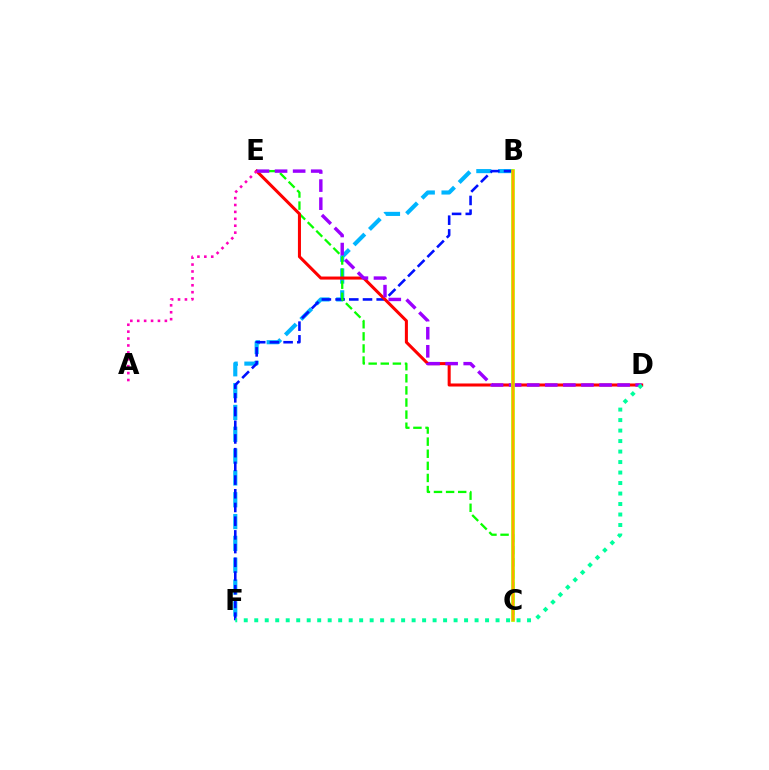{('B', 'F'): [{'color': '#00b5ff', 'line_style': 'dashed', 'thickness': 2.97}, {'color': '#0010ff', 'line_style': 'dashed', 'thickness': 1.86}], ('C', 'E'): [{'color': '#08ff00', 'line_style': 'dashed', 'thickness': 1.64}], ('D', 'E'): [{'color': '#ff0000', 'line_style': 'solid', 'thickness': 2.19}, {'color': '#9b00ff', 'line_style': 'dashed', 'thickness': 2.46}], ('B', 'C'): [{'color': '#b3ff00', 'line_style': 'solid', 'thickness': 2.68}, {'color': '#ffa500', 'line_style': 'solid', 'thickness': 1.72}], ('D', 'F'): [{'color': '#00ff9d', 'line_style': 'dotted', 'thickness': 2.85}], ('A', 'E'): [{'color': '#ff00bd', 'line_style': 'dotted', 'thickness': 1.88}]}